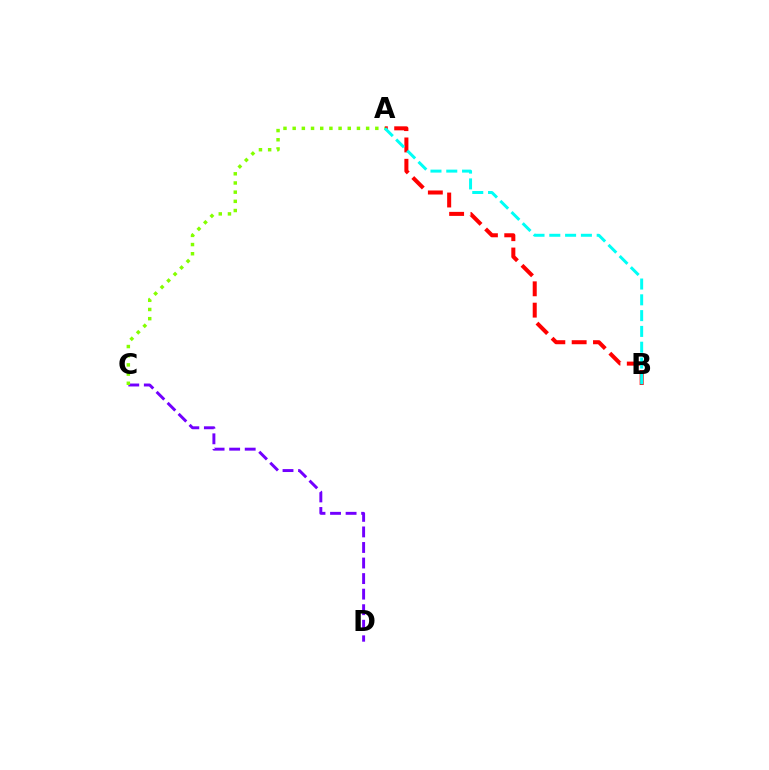{('A', 'B'): [{'color': '#ff0000', 'line_style': 'dashed', 'thickness': 2.9}, {'color': '#00fff6', 'line_style': 'dashed', 'thickness': 2.15}], ('C', 'D'): [{'color': '#7200ff', 'line_style': 'dashed', 'thickness': 2.11}], ('A', 'C'): [{'color': '#84ff00', 'line_style': 'dotted', 'thickness': 2.49}]}